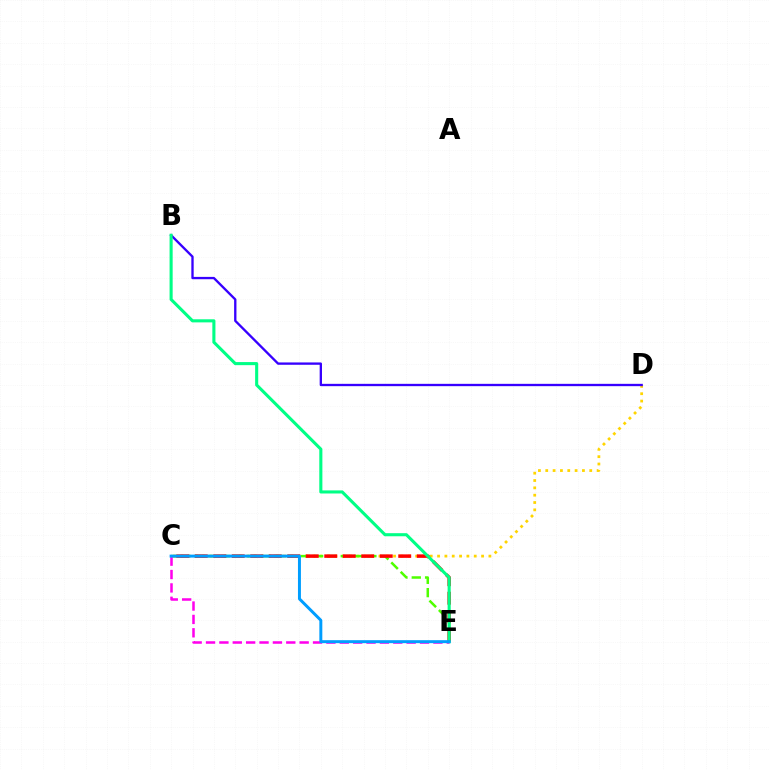{('C', 'D'): [{'color': '#ffd500', 'line_style': 'dotted', 'thickness': 1.99}], ('C', 'E'): [{'color': '#4fff00', 'line_style': 'dashed', 'thickness': 1.81}, {'color': '#ff0000', 'line_style': 'dashed', 'thickness': 2.51}, {'color': '#ff00ed', 'line_style': 'dashed', 'thickness': 1.82}, {'color': '#009eff', 'line_style': 'solid', 'thickness': 2.14}], ('B', 'D'): [{'color': '#3700ff', 'line_style': 'solid', 'thickness': 1.68}], ('B', 'E'): [{'color': '#00ff86', 'line_style': 'solid', 'thickness': 2.23}]}